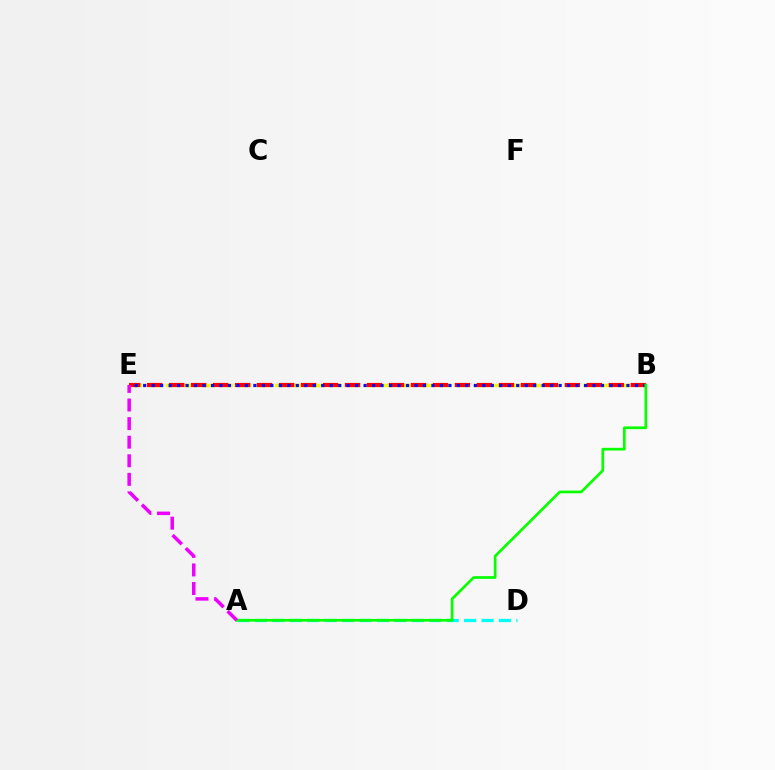{('B', 'E'): [{'color': '#fcf500', 'line_style': 'dashed', 'thickness': 2.47}, {'color': '#ff0000', 'line_style': 'dashed', 'thickness': 2.99}, {'color': '#0010ff', 'line_style': 'dotted', 'thickness': 2.3}], ('A', 'D'): [{'color': '#00fff6', 'line_style': 'dashed', 'thickness': 2.37}], ('A', 'B'): [{'color': '#08ff00', 'line_style': 'solid', 'thickness': 1.95}], ('A', 'E'): [{'color': '#ee00ff', 'line_style': 'dashed', 'thickness': 2.52}]}